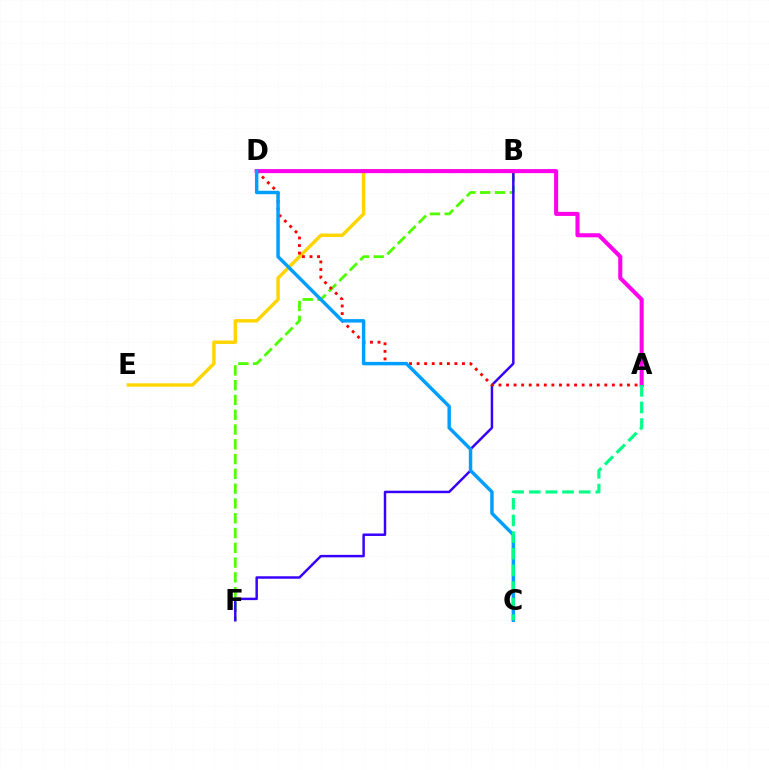{('B', 'F'): [{'color': '#4fff00', 'line_style': 'dashed', 'thickness': 2.01}, {'color': '#3700ff', 'line_style': 'solid', 'thickness': 1.77}], ('B', 'E'): [{'color': '#ffd500', 'line_style': 'solid', 'thickness': 2.46}], ('A', 'D'): [{'color': '#ff0000', 'line_style': 'dotted', 'thickness': 2.05}, {'color': '#ff00ed', 'line_style': 'solid', 'thickness': 2.93}], ('C', 'D'): [{'color': '#009eff', 'line_style': 'solid', 'thickness': 2.48}], ('A', 'C'): [{'color': '#00ff86', 'line_style': 'dashed', 'thickness': 2.26}]}